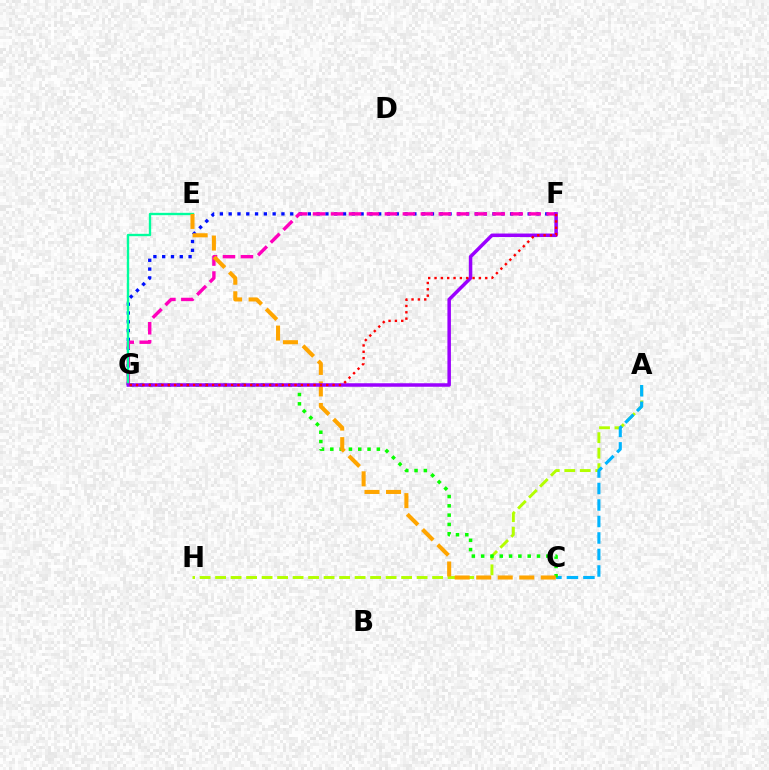{('F', 'G'): [{'color': '#0010ff', 'line_style': 'dotted', 'thickness': 2.39}, {'color': '#ff00bd', 'line_style': 'dashed', 'thickness': 2.44}, {'color': '#9b00ff', 'line_style': 'solid', 'thickness': 2.52}, {'color': '#ff0000', 'line_style': 'dotted', 'thickness': 1.72}], ('A', 'H'): [{'color': '#b3ff00', 'line_style': 'dashed', 'thickness': 2.11}], ('A', 'C'): [{'color': '#00b5ff', 'line_style': 'dashed', 'thickness': 2.24}], ('E', 'G'): [{'color': '#00ff9d', 'line_style': 'solid', 'thickness': 1.7}], ('C', 'G'): [{'color': '#08ff00', 'line_style': 'dotted', 'thickness': 2.53}], ('C', 'E'): [{'color': '#ffa500', 'line_style': 'dashed', 'thickness': 2.92}]}